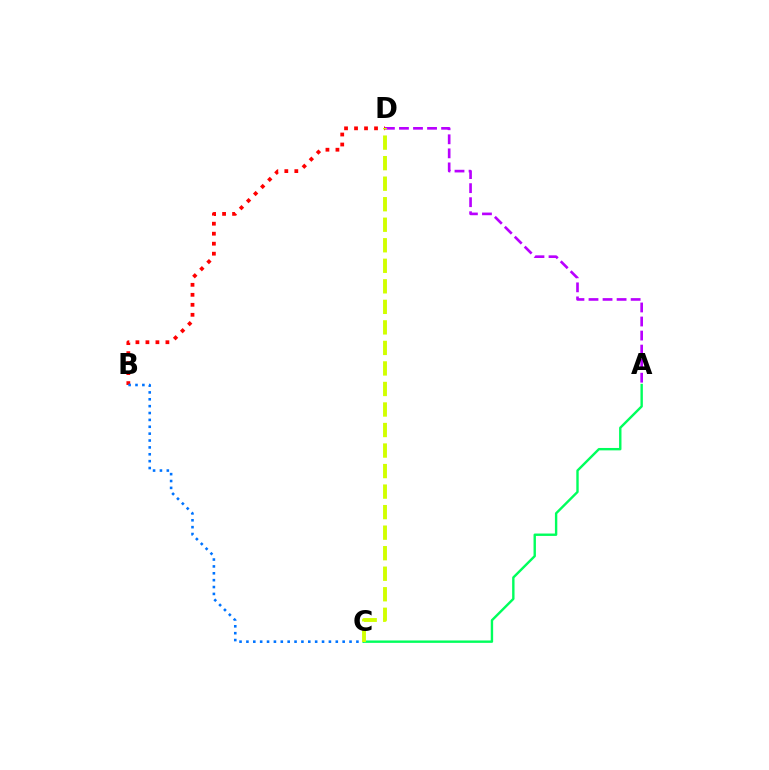{('B', 'D'): [{'color': '#ff0000', 'line_style': 'dotted', 'thickness': 2.72}], ('A', 'D'): [{'color': '#b900ff', 'line_style': 'dashed', 'thickness': 1.91}], ('B', 'C'): [{'color': '#0074ff', 'line_style': 'dotted', 'thickness': 1.87}], ('A', 'C'): [{'color': '#00ff5c', 'line_style': 'solid', 'thickness': 1.73}], ('C', 'D'): [{'color': '#d1ff00', 'line_style': 'dashed', 'thickness': 2.79}]}